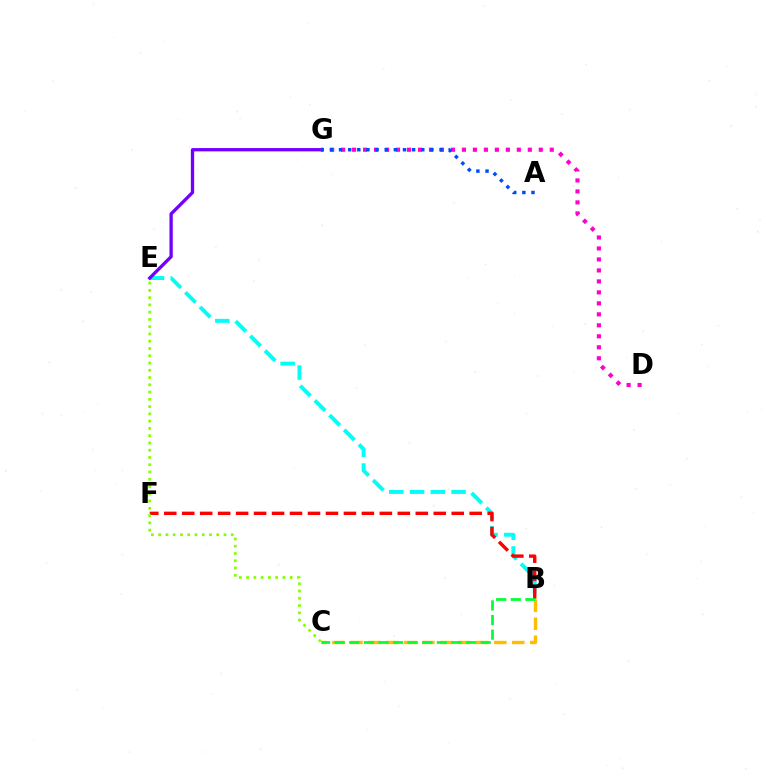{('B', 'E'): [{'color': '#00fff6', 'line_style': 'dashed', 'thickness': 2.82}], ('B', 'C'): [{'color': '#ffbd00', 'line_style': 'dashed', 'thickness': 2.44}, {'color': '#00ff39', 'line_style': 'dashed', 'thickness': 1.98}], ('E', 'G'): [{'color': '#7200ff', 'line_style': 'solid', 'thickness': 2.38}], ('B', 'F'): [{'color': '#ff0000', 'line_style': 'dashed', 'thickness': 2.44}], ('C', 'E'): [{'color': '#84ff00', 'line_style': 'dotted', 'thickness': 1.97}], ('D', 'G'): [{'color': '#ff00cf', 'line_style': 'dotted', 'thickness': 2.98}], ('A', 'G'): [{'color': '#004bff', 'line_style': 'dotted', 'thickness': 2.48}]}